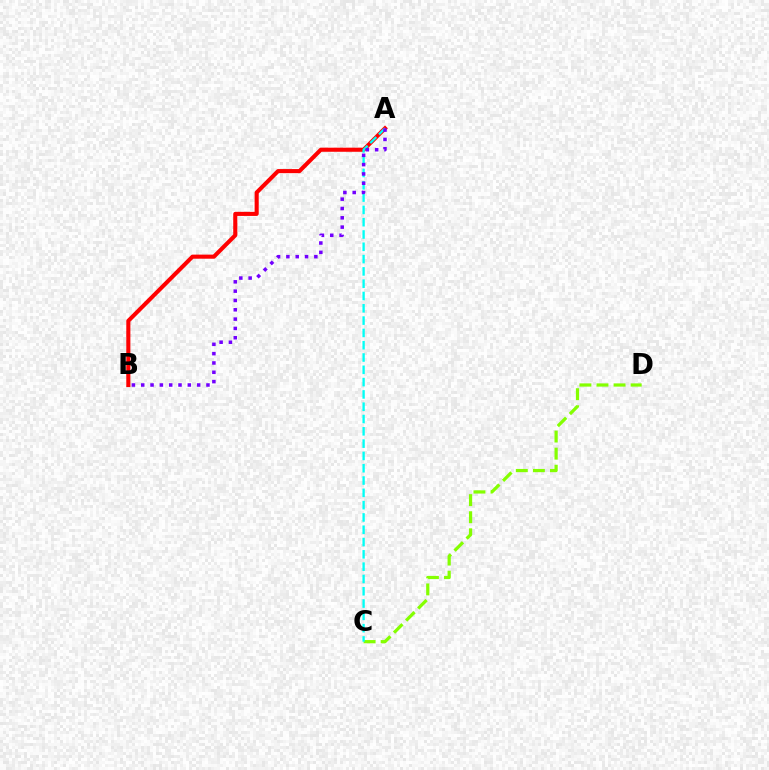{('C', 'D'): [{'color': '#84ff00', 'line_style': 'dashed', 'thickness': 2.32}], ('A', 'B'): [{'color': '#ff0000', 'line_style': 'solid', 'thickness': 2.95}, {'color': '#7200ff', 'line_style': 'dotted', 'thickness': 2.53}], ('A', 'C'): [{'color': '#00fff6', 'line_style': 'dashed', 'thickness': 1.67}]}